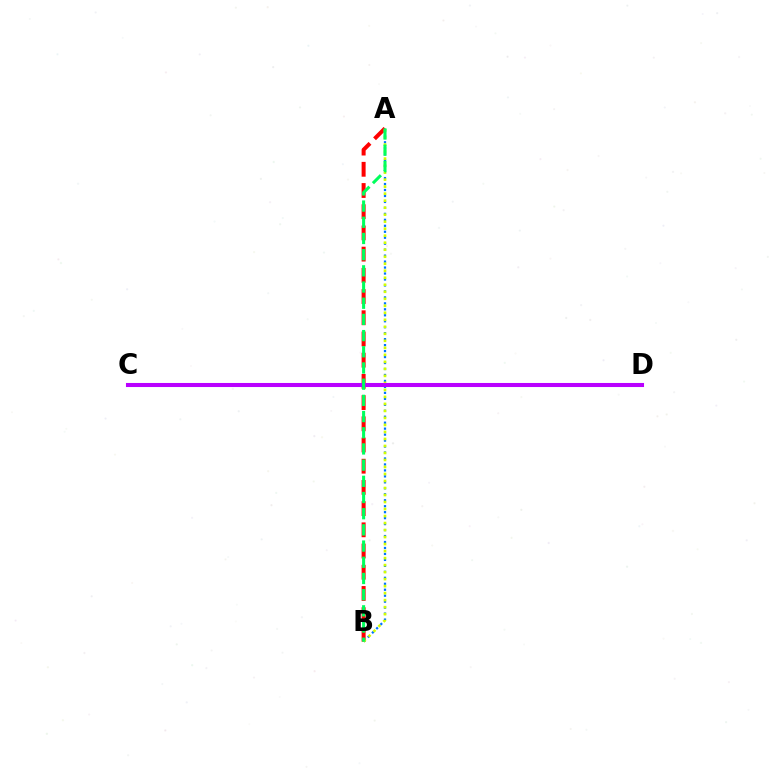{('A', 'B'): [{'color': '#ff0000', 'line_style': 'dashed', 'thickness': 2.88}, {'color': '#0074ff', 'line_style': 'dotted', 'thickness': 1.62}, {'color': '#d1ff00', 'line_style': 'dotted', 'thickness': 1.9}, {'color': '#00ff5c', 'line_style': 'dashed', 'thickness': 2.2}], ('C', 'D'): [{'color': '#b900ff', 'line_style': 'solid', 'thickness': 2.93}]}